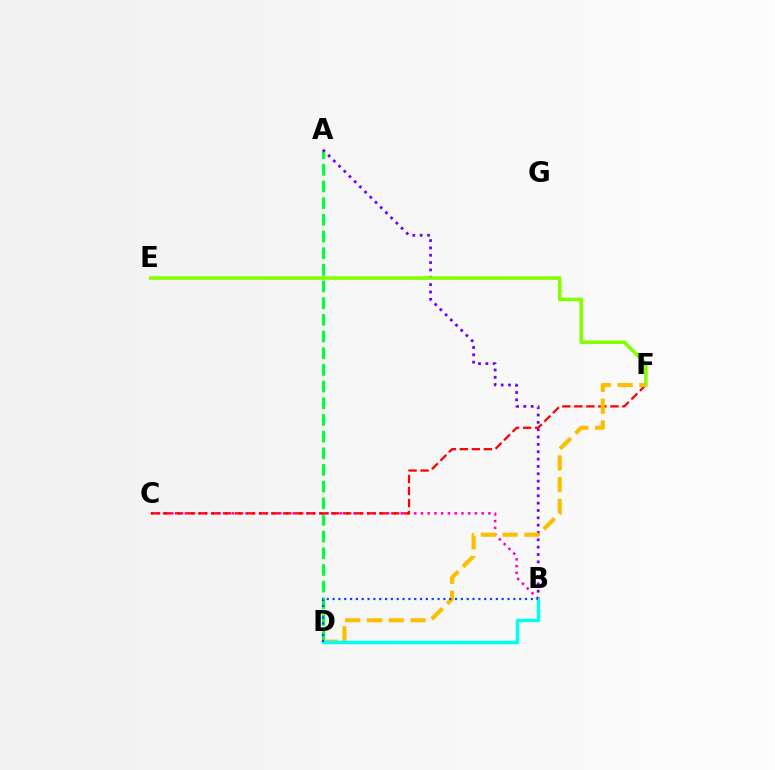{('A', 'D'): [{'color': '#00ff39', 'line_style': 'dashed', 'thickness': 2.27}], ('A', 'B'): [{'color': '#7200ff', 'line_style': 'dotted', 'thickness': 1.99}], ('B', 'C'): [{'color': '#ff00cf', 'line_style': 'dotted', 'thickness': 1.83}], ('C', 'F'): [{'color': '#ff0000', 'line_style': 'dashed', 'thickness': 1.63}], ('E', 'F'): [{'color': '#84ff00', 'line_style': 'solid', 'thickness': 2.59}], ('D', 'F'): [{'color': '#ffbd00', 'line_style': 'dashed', 'thickness': 2.96}], ('B', 'D'): [{'color': '#00fff6', 'line_style': 'solid', 'thickness': 2.48}, {'color': '#004bff', 'line_style': 'dotted', 'thickness': 1.58}]}